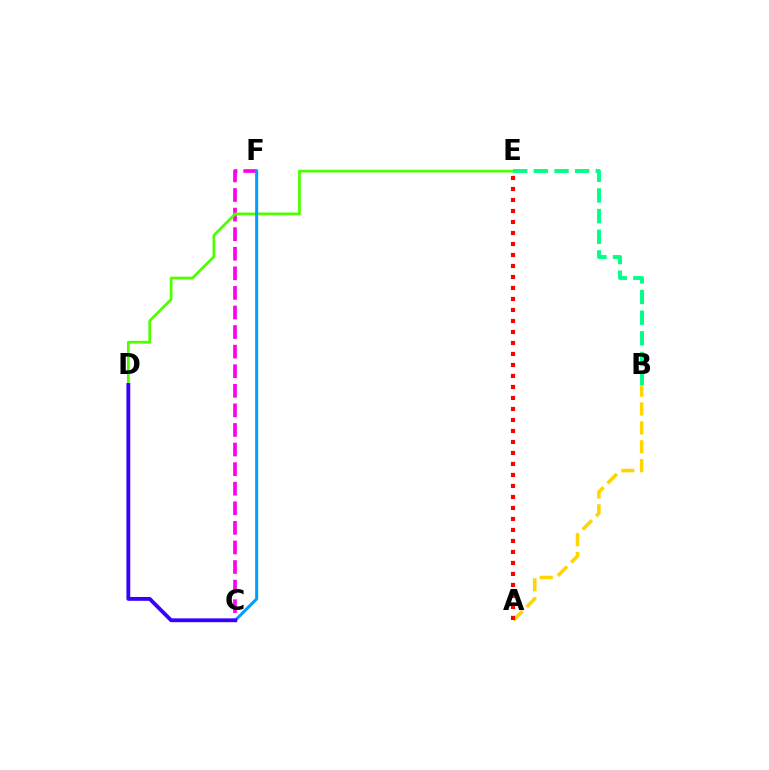{('A', 'B'): [{'color': '#ffd500', 'line_style': 'dashed', 'thickness': 2.56}], ('C', 'F'): [{'color': '#ff00ed', 'line_style': 'dashed', 'thickness': 2.66}, {'color': '#009eff', 'line_style': 'solid', 'thickness': 2.18}], ('D', 'E'): [{'color': '#4fff00', 'line_style': 'solid', 'thickness': 1.98}], ('B', 'E'): [{'color': '#00ff86', 'line_style': 'dashed', 'thickness': 2.81}], ('A', 'E'): [{'color': '#ff0000', 'line_style': 'dotted', 'thickness': 2.99}], ('C', 'D'): [{'color': '#3700ff', 'line_style': 'solid', 'thickness': 2.76}]}